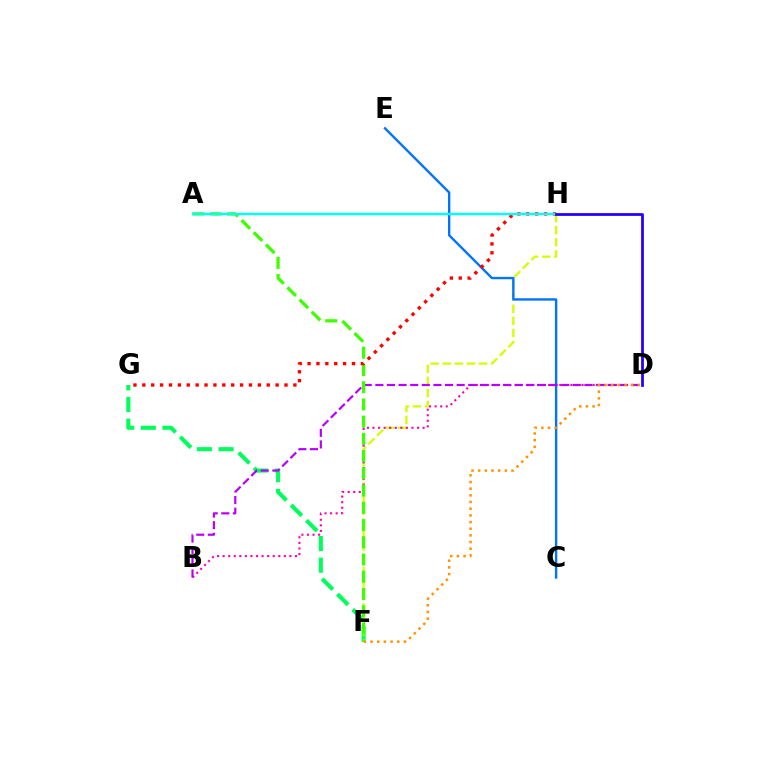{('F', 'G'): [{'color': '#00ff5c', 'line_style': 'dashed', 'thickness': 2.94}], ('F', 'H'): [{'color': '#d1ff00', 'line_style': 'dashed', 'thickness': 1.64}], ('B', 'D'): [{'color': '#ff00ac', 'line_style': 'dotted', 'thickness': 1.51}, {'color': '#b900ff', 'line_style': 'dashed', 'thickness': 1.58}], ('C', 'E'): [{'color': '#0074ff', 'line_style': 'solid', 'thickness': 1.71}], ('A', 'F'): [{'color': '#3dff00', 'line_style': 'dashed', 'thickness': 2.34}], ('G', 'H'): [{'color': '#ff0000', 'line_style': 'dotted', 'thickness': 2.41}], ('D', 'F'): [{'color': '#ff9400', 'line_style': 'dotted', 'thickness': 1.81}], ('A', 'H'): [{'color': '#00fff6', 'line_style': 'solid', 'thickness': 1.75}], ('D', 'H'): [{'color': '#2500ff', 'line_style': 'solid', 'thickness': 1.99}]}